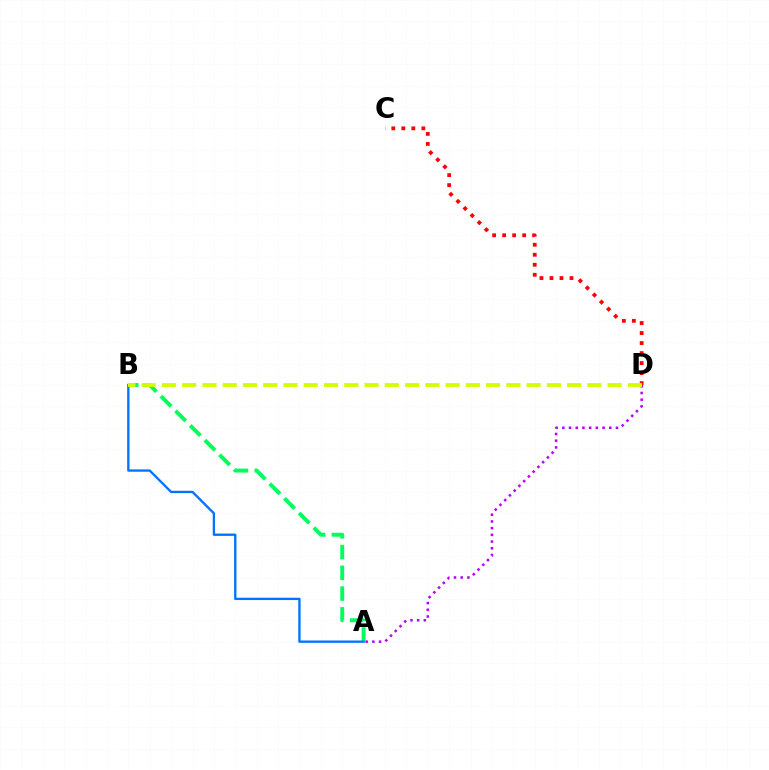{('A', 'D'): [{'color': '#b900ff', 'line_style': 'dotted', 'thickness': 1.82}], ('C', 'D'): [{'color': '#ff0000', 'line_style': 'dotted', 'thickness': 2.72}], ('A', 'B'): [{'color': '#00ff5c', 'line_style': 'dashed', 'thickness': 2.82}, {'color': '#0074ff', 'line_style': 'solid', 'thickness': 1.68}], ('B', 'D'): [{'color': '#d1ff00', 'line_style': 'dashed', 'thickness': 2.75}]}